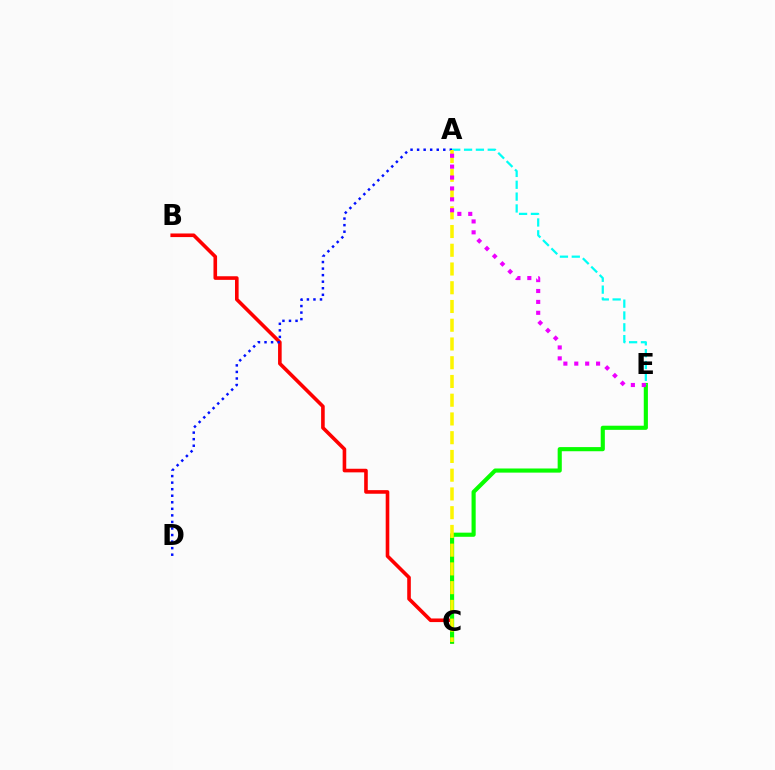{('B', 'C'): [{'color': '#ff0000', 'line_style': 'solid', 'thickness': 2.6}], ('A', 'D'): [{'color': '#0010ff', 'line_style': 'dotted', 'thickness': 1.78}], ('C', 'E'): [{'color': '#08ff00', 'line_style': 'solid', 'thickness': 2.98}], ('A', 'E'): [{'color': '#00fff6', 'line_style': 'dashed', 'thickness': 1.61}, {'color': '#ee00ff', 'line_style': 'dotted', 'thickness': 2.96}], ('A', 'C'): [{'color': '#fcf500', 'line_style': 'dashed', 'thickness': 2.55}]}